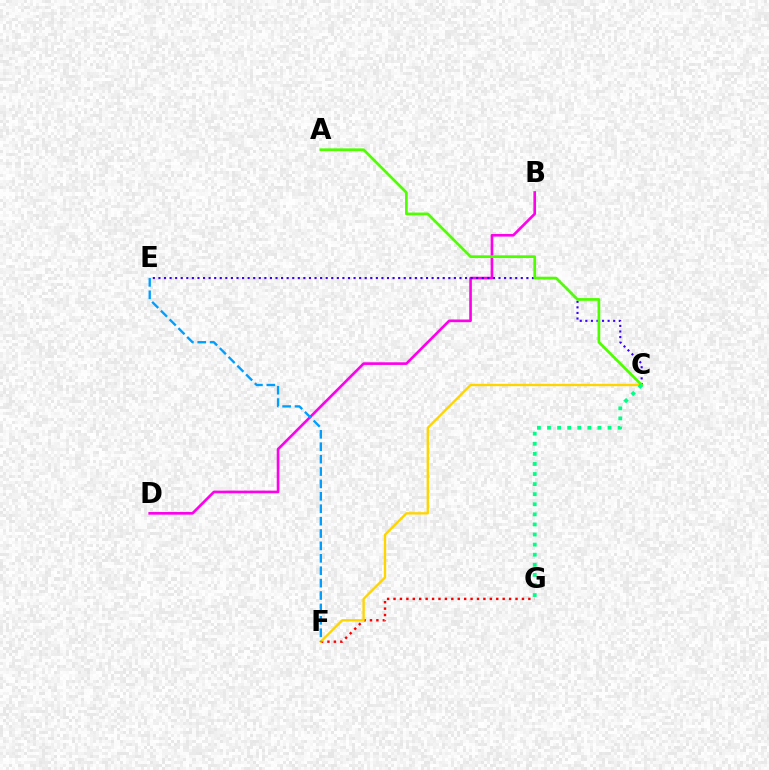{('B', 'D'): [{'color': '#ff00ed', 'line_style': 'solid', 'thickness': 1.91}], ('F', 'G'): [{'color': '#ff0000', 'line_style': 'dotted', 'thickness': 1.74}], ('C', 'F'): [{'color': '#ffd500', 'line_style': 'solid', 'thickness': 1.69}], ('C', 'E'): [{'color': '#3700ff', 'line_style': 'dotted', 'thickness': 1.51}], ('A', 'C'): [{'color': '#4fff00', 'line_style': 'solid', 'thickness': 1.96}], ('C', 'G'): [{'color': '#00ff86', 'line_style': 'dotted', 'thickness': 2.74}], ('E', 'F'): [{'color': '#009eff', 'line_style': 'dashed', 'thickness': 1.68}]}